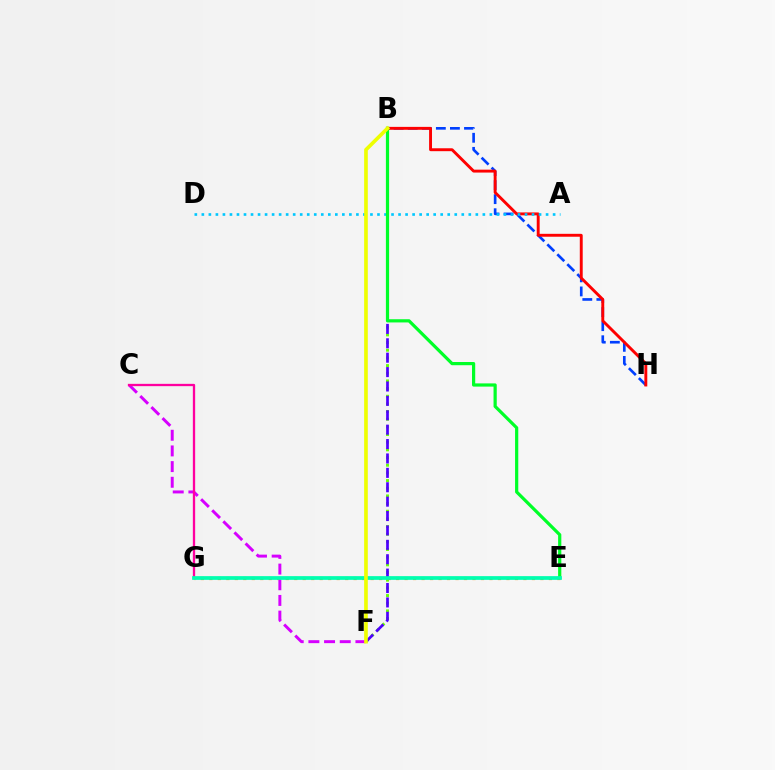{('B', 'H'): [{'color': '#003fff', 'line_style': 'dashed', 'thickness': 1.91}, {'color': '#ff0000', 'line_style': 'solid', 'thickness': 2.09}], ('B', 'F'): [{'color': '#66ff00', 'line_style': 'dotted', 'thickness': 2.08}, {'color': '#4f00ff', 'line_style': 'dashed', 'thickness': 1.96}, {'color': '#eeff00', 'line_style': 'solid', 'thickness': 2.63}], ('E', 'G'): [{'color': '#ff8800', 'line_style': 'dotted', 'thickness': 2.31}, {'color': '#00ffaf', 'line_style': 'solid', 'thickness': 2.68}], ('C', 'F'): [{'color': '#d600ff', 'line_style': 'dashed', 'thickness': 2.13}], ('A', 'D'): [{'color': '#00c7ff', 'line_style': 'dotted', 'thickness': 1.91}], ('B', 'E'): [{'color': '#00ff27', 'line_style': 'solid', 'thickness': 2.31}], ('C', 'G'): [{'color': '#ff00a0', 'line_style': 'solid', 'thickness': 1.66}]}